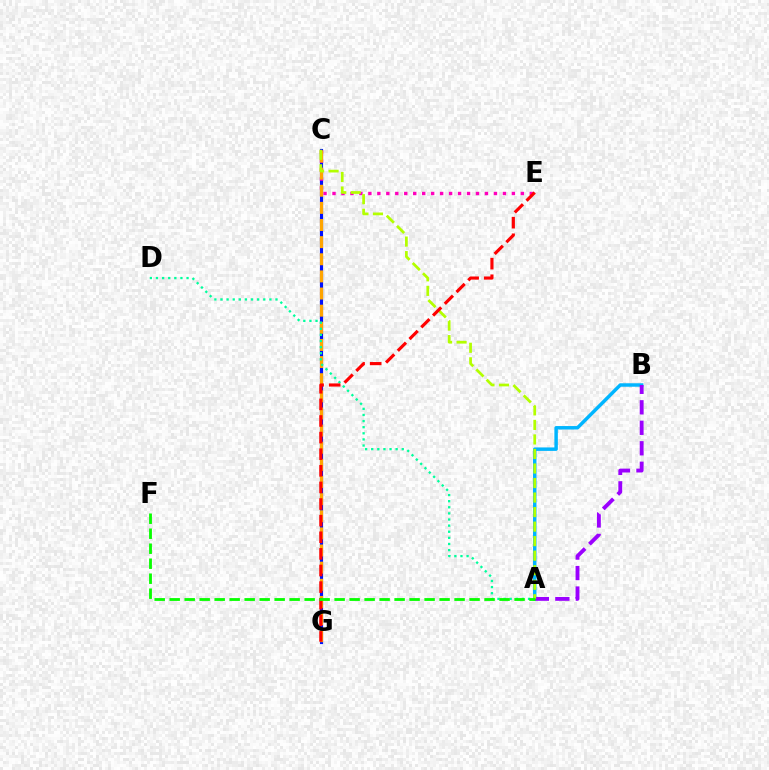{('A', 'B'): [{'color': '#00b5ff', 'line_style': 'solid', 'thickness': 2.5}, {'color': '#9b00ff', 'line_style': 'dashed', 'thickness': 2.78}], ('C', 'G'): [{'color': '#0010ff', 'line_style': 'solid', 'thickness': 2.26}, {'color': '#ffa500', 'line_style': 'dashed', 'thickness': 2.33}], ('C', 'E'): [{'color': '#ff00bd', 'line_style': 'dotted', 'thickness': 2.44}], ('A', 'C'): [{'color': '#b3ff00', 'line_style': 'dashed', 'thickness': 1.97}], ('A', 'D'): [{'color': '#00ff9d', 'line_style': 'dotted', 'thickness': 1.66}], ('E', 'G'): [{'color': '#ff0000', 'line_style': 'dashed', 'thickness': 2.26}], ('A', 'F'): [{'color': '#08ff00', 'line_style': 'dashed', 'thickness': 2.04}]}